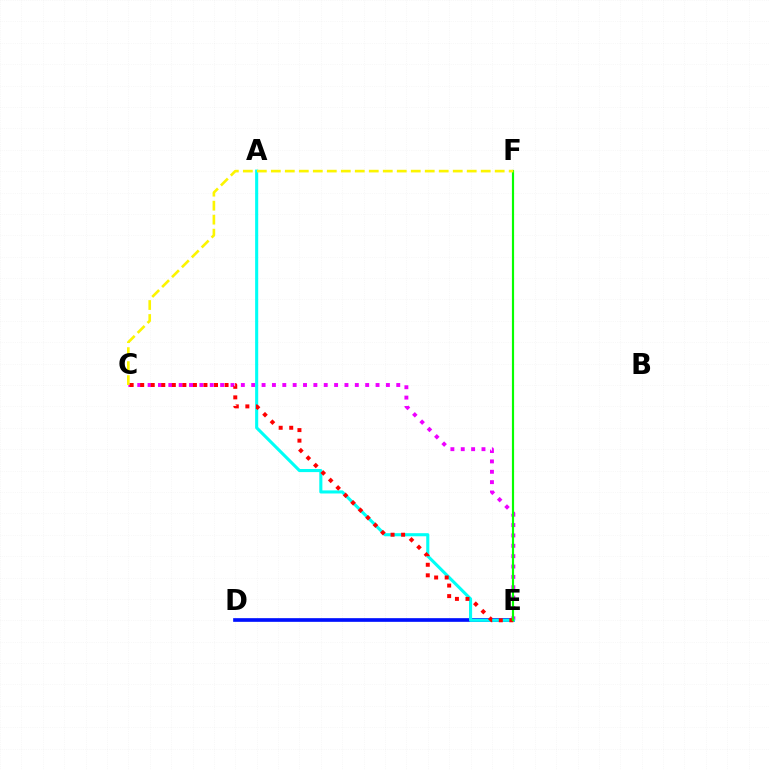{('D', 'E'): [{'color': '#0010ff', 'line_style': 'solid', 'thickness': 2.64}], ('C', 'E'): [{'color': '#ee00ff', 'line_style': 'dotted', 'thickness': 2.81}, {'color': '#ff0000', 'line_style': 'dotted', 'thickness': 2.87}], ('A', 'E'): [{'color': '#00fff6', 'line_style': 'solid', 'thickness': 2.23}], ('E', 'F'): [{'color': '#08ff00', 'line_style': 'solid', 'thickness': 1.56}], ('C', 'F'): [{'color': '#fcf500', 'line_style': 'dashed', 'thickness': 1.9}]}